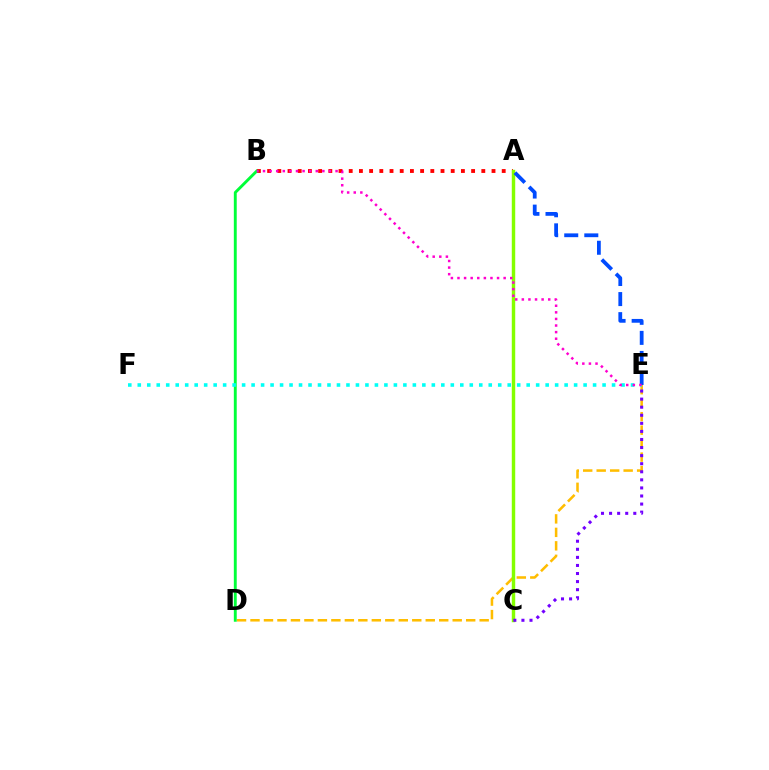{('D', 'E'): [{'color': '#ffbd00', 'line_style': 'dashed', 'thickness': 1.83}], ('A', 'B'): [{'color': '#ff0000', 'line_style': 'dotted', 'thickness': 2.77}], ('A', 'C'): [{'color': '#84ff00', 'line_style': 'solid', 'thickness': 2.47}], ('B', 'D'): [{'color': '#00ff39', 'line_style': 'solid', 'thickness': 2.08}], ('C', 'E'): [{'color': '#7200ff', 'line_style': 'dotted', 'thickness': 2.19}], ('E', 'F'): [{'color': '#00fff6', 'line_style': 'dotted', 'thickness': 2.58}], ('A', 'E'): [{'color': '#004bff', 'line_style': 'dashed', 'thickness': 2.73}], ('B', 'E'): [{'color': '#ff00cf', 'line_style': 'dotted', 'thickness': 1.79}]}